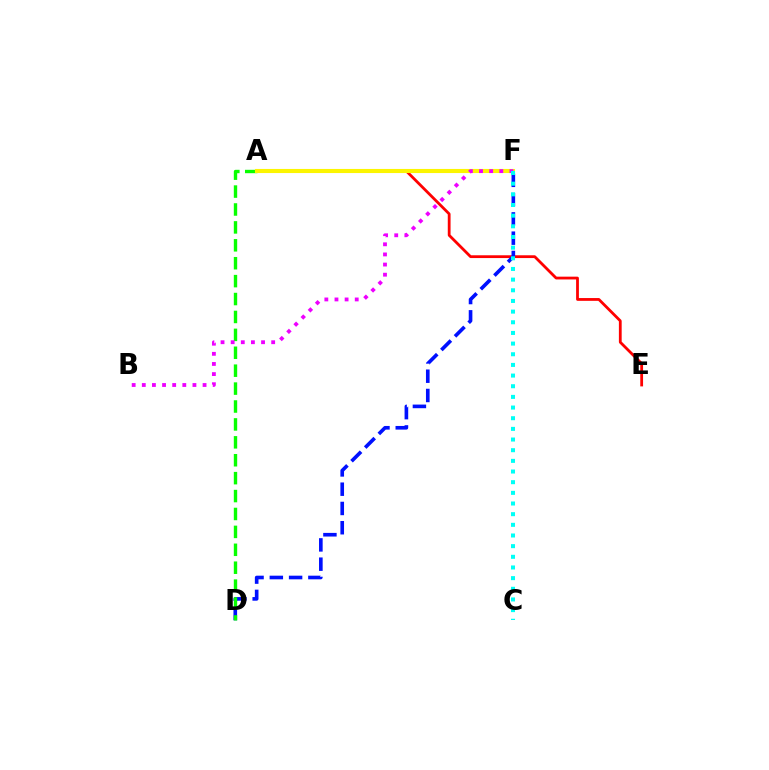{('A', 'E'): [{'color': '#ff0000', 'line_style': 'solid', 'thickness': 2.01}], ('D', 'F'): [{'color': '#0010ff', 'line_style': 'dashed', 'thickness': 2.62}], ('A', 'D'): [{'color': '#08ff00', 'line_style': 'dashed', 'thickness': 2.43}], ('A', 'F'): [{'color': '#fcf500', 'line_style': 'solid', 'thickness': 2.95}], ('B', 'F'): [{'color': '#ee00ff', 'line_style': 'dotted', 'thickness': 2.75}], ('C', 'F'): [{'color': '#00fff6', 'line_style': 'dotted', 'thickness': 2.9}]}